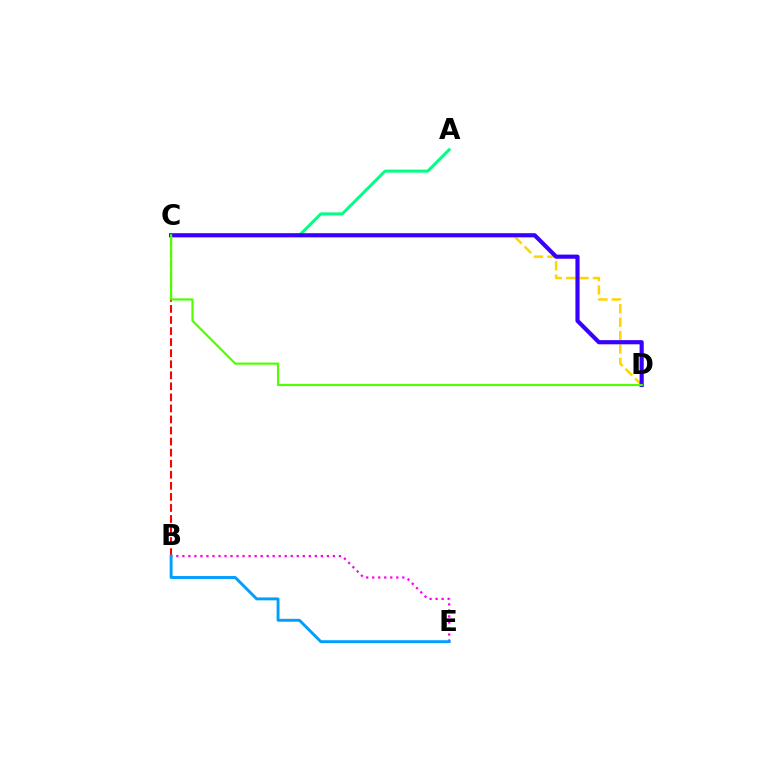{('C', 'D'): [{'color': '#ffd500', 'line_style': 'dashed', 'thickness': 1.82}, {'color': '#3700ff', 'line_style': 'solid', 'thickness': 2.99}, {'color': '#4fff00', 'line_style': 'solid', 'thickness': 1.57}], ('A', 'C'): [{'color': '#00ff86', 'line_style': 'solid', 'thickness': 2.15}], ('B', 'C'): [{'color': '#ff0000', 'line_style': 'dashed', 'thickness': 1.5}], ('B', 'E'): [{'color': '#ff00ed', 'line_style': 'dotted', 'thickness': 1.64}, {'color': '#009eff', 'line_style': 'solid', 'thickness': 2.09}]}